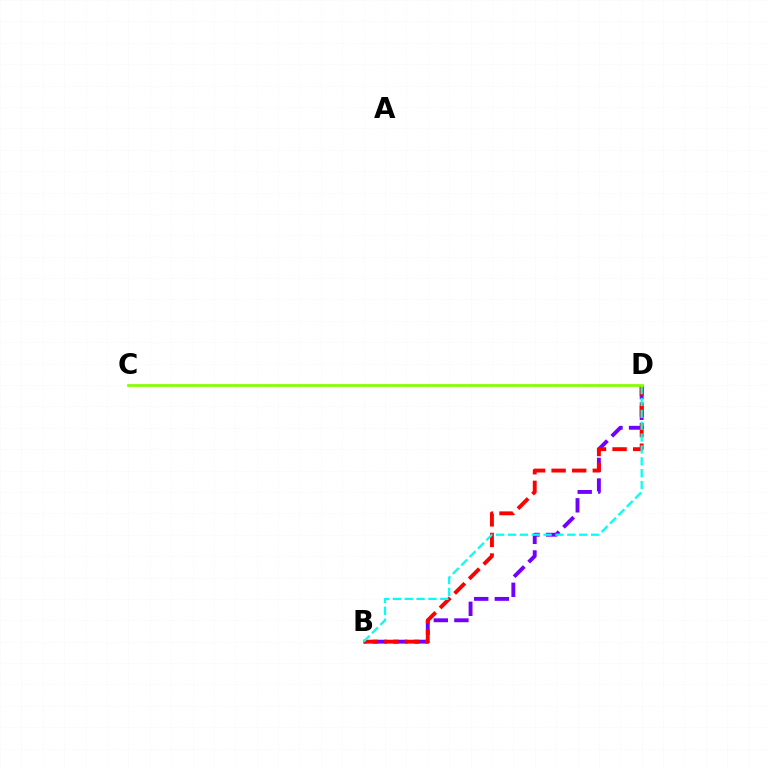{('B', 'D'): [{'color': '#7200ff', 'line_style': 'dashed', 'thickness': 2.8}, {'color': '#ff0000', 'line_style': 'dashed', 'thickness': 2.8}, {'color': '#00fff6', 'line_style': 'dashed', 'thickness': 1.61}], ('C', 'D'): [{'color': '#84ff00', 'line_style': 'solid', 'thickness': 1.97}]}